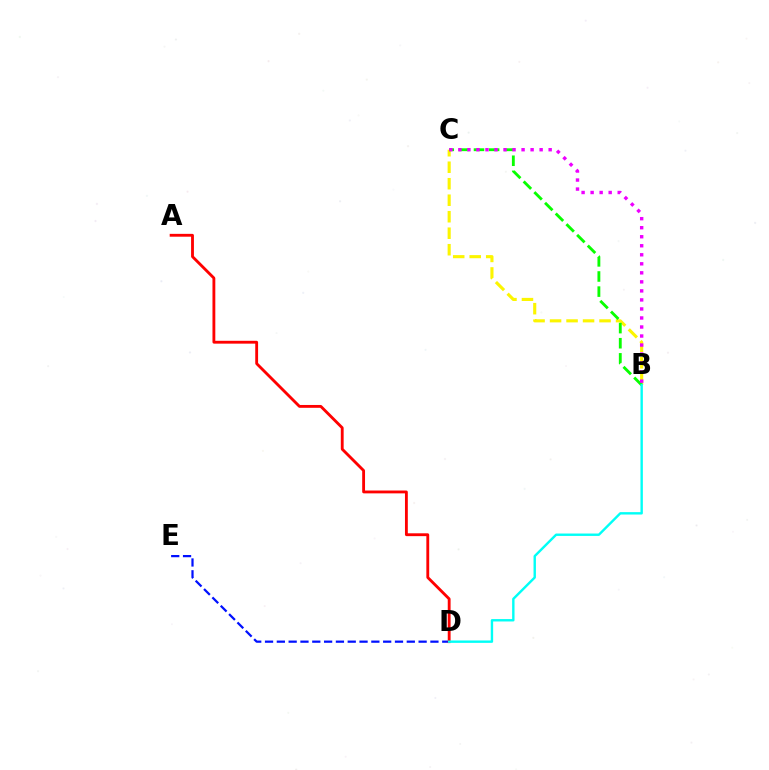{('B', 'C'): [{'color': '#fcf500', 'line_style': 'dashed', 'thickness': 2.24}, {'color': '#08ff00', 'line_style': 'dashed', 'thickness': 2.05}, {'color': '#ee00ff', 'line_style': 'dotted', 'thickness': 2.45}], ('D', 'E'): [{'color': '#0010ff', 'line_style': 'dashed', 'thickness': 1.6}], ('A', 'D'): [{'color': '#ff0000', 'line_style': 'solid', 'thickness': 2.05}], ('B', 'D'): [{'color': '#00fff6', 'line_style': 'solid', 'thickness': 1.73}]}